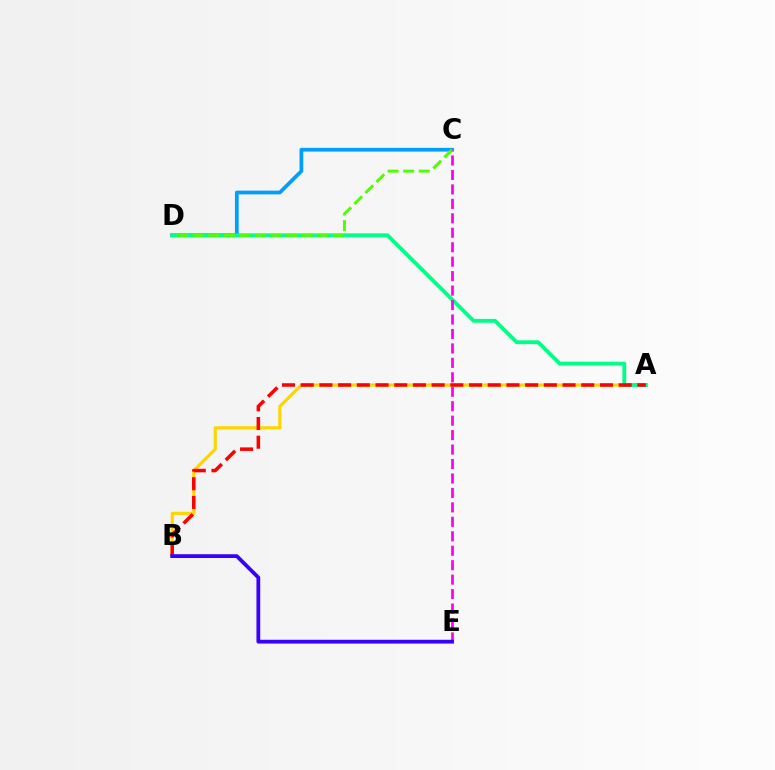{('A', 'B'): [{'color': '#ffd500', 'line_style': 'solid', 'thickness': 2.27}, {'color': '#ff0000', 'line_style': 'dashed', 'thickness': 2.54}], ('C', 'D'): [{'color': '#009eff', 'line_style': 'solid', 'thickness': 2.69}, {'color': '#4fff00', 'line_style': 'dashed', 'thickness': 2.12}], ('A', 'D'): [{'color': '#00ff86', 'line_style': 'solid', 'thickness': 2.77}], ('C', 'E'): [{'color': '#ff00ed', 'line_style': 'dashed', 'thickness': 1.96}], ('B', 'E'): [{'color': '#3700ff', 'line_style': 'solid', 'thickness': 2.71}]}